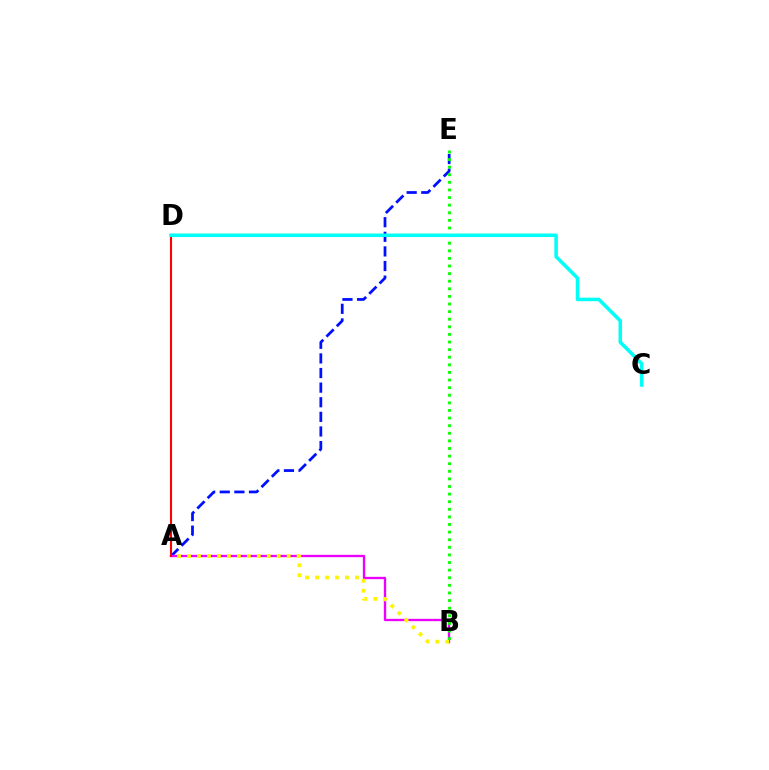{('A', 'E'): [{'color': '#0010ff', 'line_style': 'dashed', 'thickness': 1.98}], ('A', 'B'): [{'color': '#ee00ff', 'line_style': 'solid', 'thickness': 1.68}, {'color': '#fcf500', 'line_style': 'dotted', 'thickness': 2.71}], ('A', 'D'): [{'color': '#ff0000', 'line_style': 'solid', 'thickness': 1.51}], ('B', 'E'): [{'color': '#08ff00', 'line_style': 'dotted', 'thickness': 2.07}], ('C', 'D'): [{'color': '#00fff6', 'line_style': 'solid', 'thickness': 2.54}]}